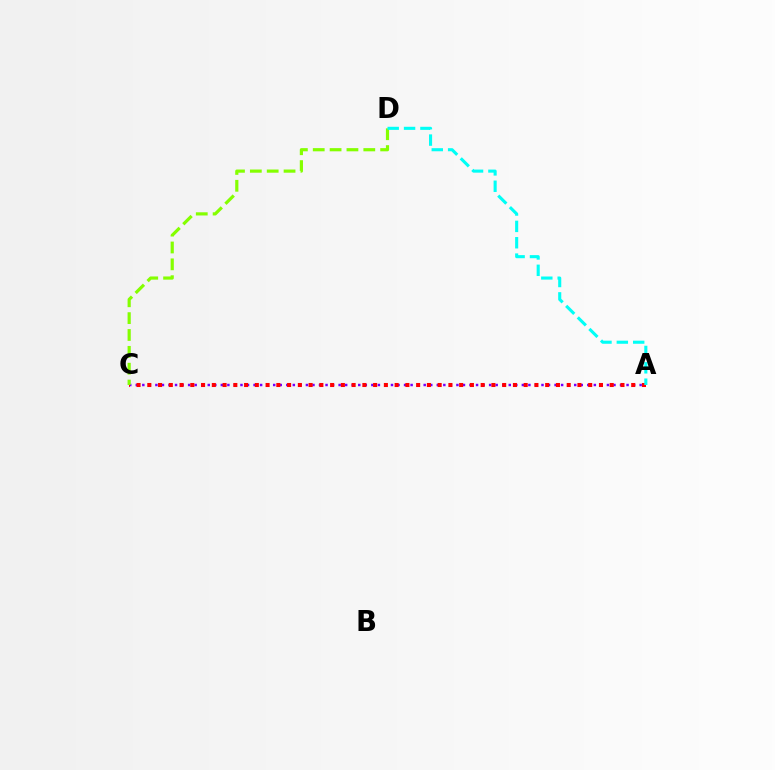{('A', 'C'): [{'color': '#7200ff', 'line_style': 'dotted', 'thickness': 1.78}, {'color': '#ff0000', 'line_style': 'dotted', 'thickness': 2.92}], ('C', 'D'): [{'color': '#84ff00', 'line_style': 'dashed', 'thickness': 2.29}], ('A', 'D'): [{'color': '#00fff6', 'line_style': 'dashed', 'thickness': 2.22}]}